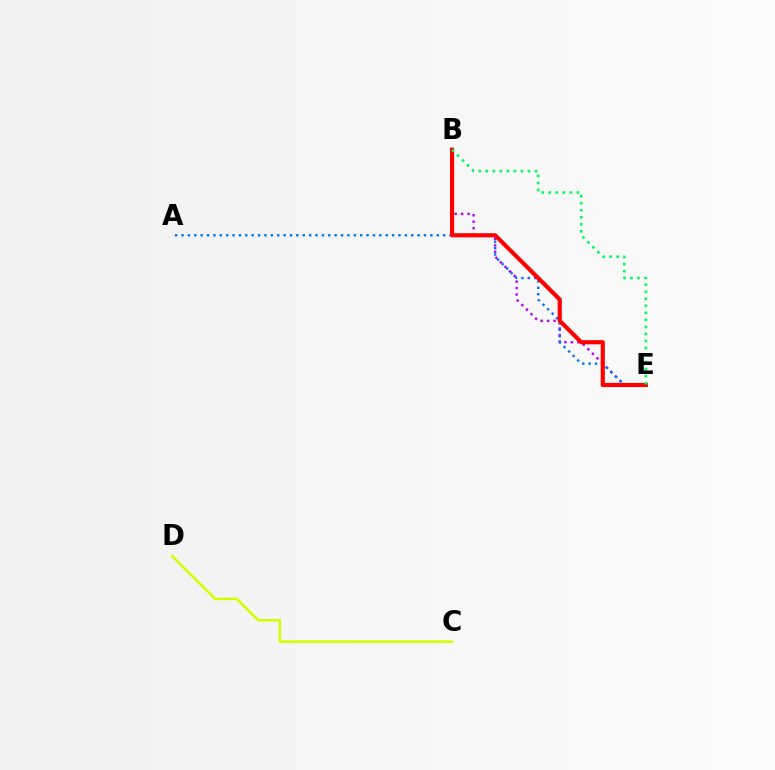{('B', 'E'): [{'color': '#b900ff', 'line_style': 'dotted', 'thickness': 1.75}, {'color': '#ff0000', 'line_style': 'solid', 'thickness': 2.99}, {'color': '#00ff5c', 'line_style': 'dotted', 'thickness': 1.91}], ('A', 'E'): [{'color': '#0074ff', 'line_style': 'dotted', 'thickness': 1.73}], ('C', 'D'): [{'color': '#d1ff00', 'line_style': 'solid', 'thickness': 1.85}]}